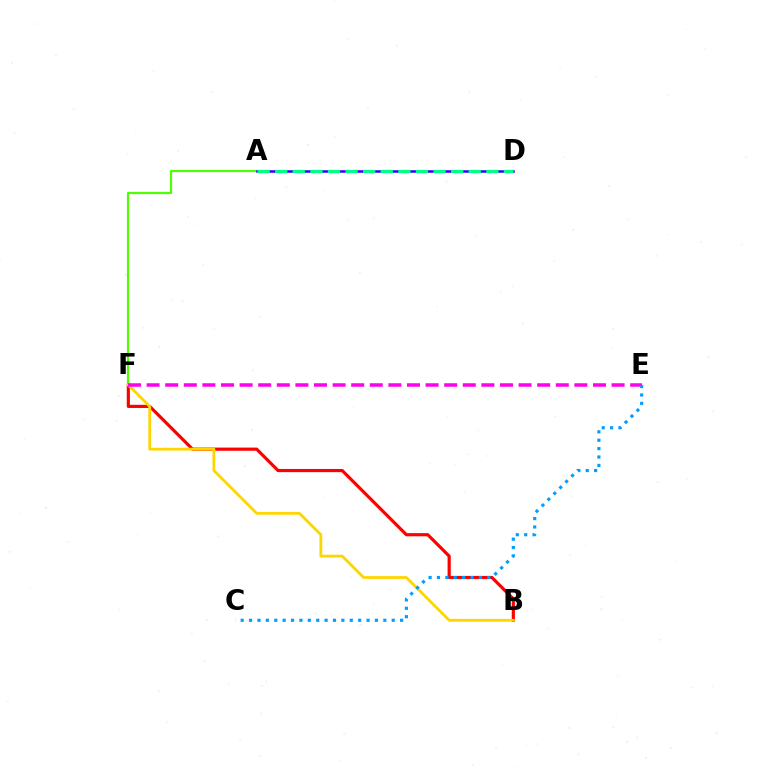{('B', 'F'): [{'color': '#ff0000', 'line_style': 'solid', 'thickness': 2.29}, {'color': '#ffd500', 'line_style': 'solid', 'thickness': 2.01}], ('A', 'F'): [{'color': '#4fff00', 'line_style': 'solid', 'thickness': 1.58}], ('E', 'F'): [{'color': '#ff00ed', 'line_style': 'dashed', 'thickness': 2.53}], ('A', 'D'): [{'color': '#3700ff', 'line_style': 'solid', 'thickness': 1.83}, {'color': '#00ff86', 'line_style': 'dashed', 'thickness': 2.39}], ('C', 'E'): [{'color': '#009eff', 'line_style': 'dotted', 'thickness': 2.28}]}